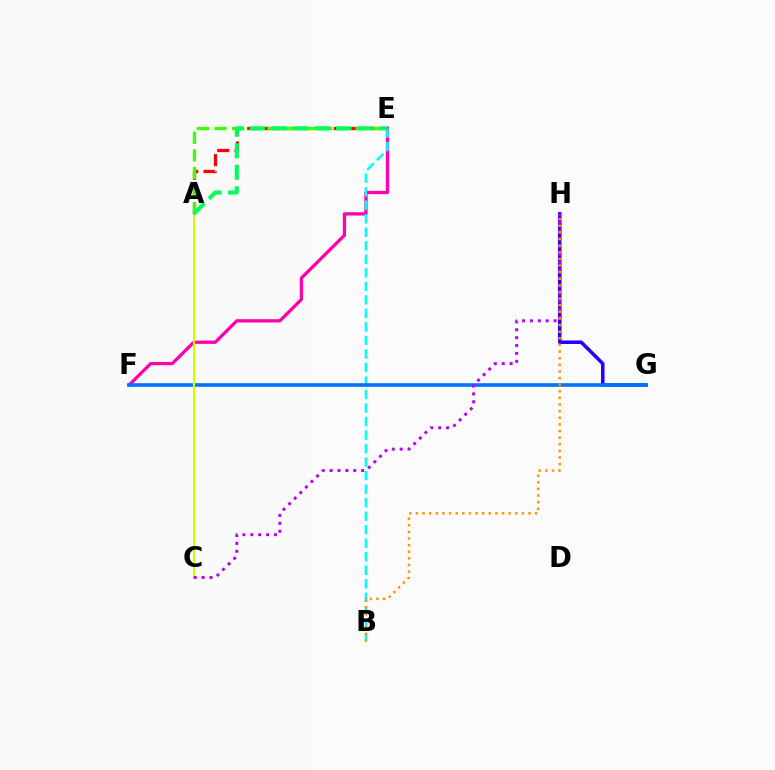{('G', 'H'): [{'color': '#2500ff', 'line_style': 'solid', 'thickness': 2.54}], ('A', 'E'): [{'color': '#ff0000', 'line_style': 'dashed', 'thickness': 2.35}, {'color': '#3dff00', 'line_style': 'dashed', 'thickness': 2.4}, {'color': '#00ff5c', 'line_style': 'dashed', 'thickness': 2.93}], ('E', 'F'): [{'color': '#ff00ac', 'line_style': 'solid', 'thickness': 2.37}], ('B', 'E'): [{'color': '#00fff6', 'line_style': 'dashed', 'thickness': 1.84}], ('F', 'G'): [{'color': '#0074ff', 'line_style': 'solid', 'thickness': 2.62}], ('A', 'C'): [{'color': '#d1ff00', 'line_style': 'solid', 'thickness': 1.54}], ('C', 'H'): [{'color': '#b900ff', 'line_style': 'dotted', 'thickness': 2.14}], ('B', 'H'): [{'color': '#ff9400', 'line_style': 'dotted', 'thickness': 1.8}]}